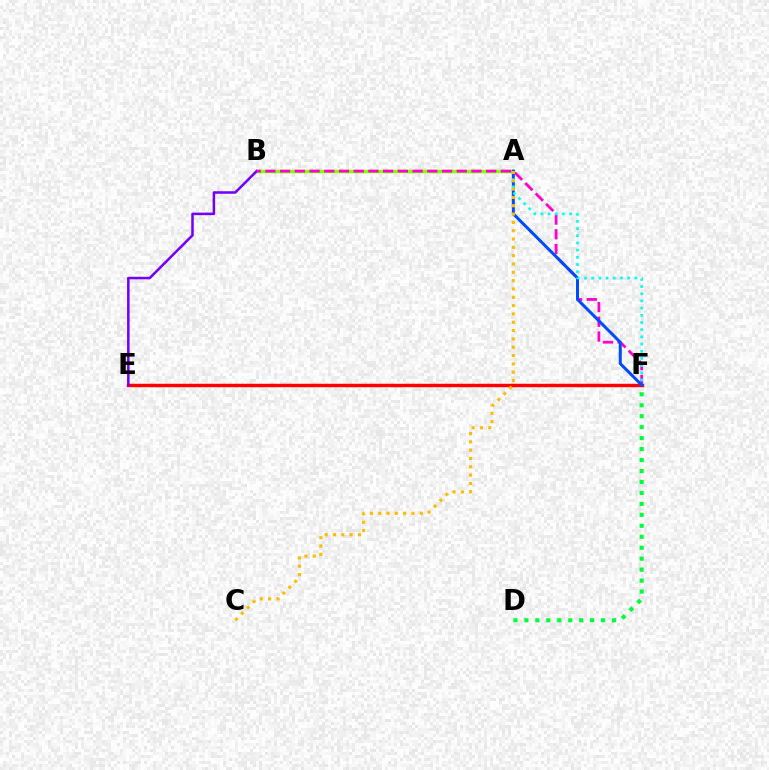{('A', 'B'): [{'color': '#84ff00', 'line_style': 'solid', 'thickness': 2.5}], ('E', 'F'): [{'color': '#ff0000', 'line_style': 'solid', 'thickness': 2.48}], ('B', 'E'): [{'color': '#7200ff', 'line_style': 'solid', 'thickness': 1.83}], ('D', 'F'): [{'color': '#00ff39', 'line_style': 'dotted', 'thickness': 2.98}], ('B', 'F'): [{'color': '#ff00cf', 'line_style': 'dashed', 'thickness': 2.0}], ('A', 'F'): [{'color': '#004bff', 'line_style': 'solid', 'thickness': 2.16}, {'color': '#00fff6', 'line_style': 'dotted', 'thickness': 1.95}], ('A', 'C'): [{'color': '#ffbd00', 'line_style': 'dotted', 'thickness': 2.26}]}